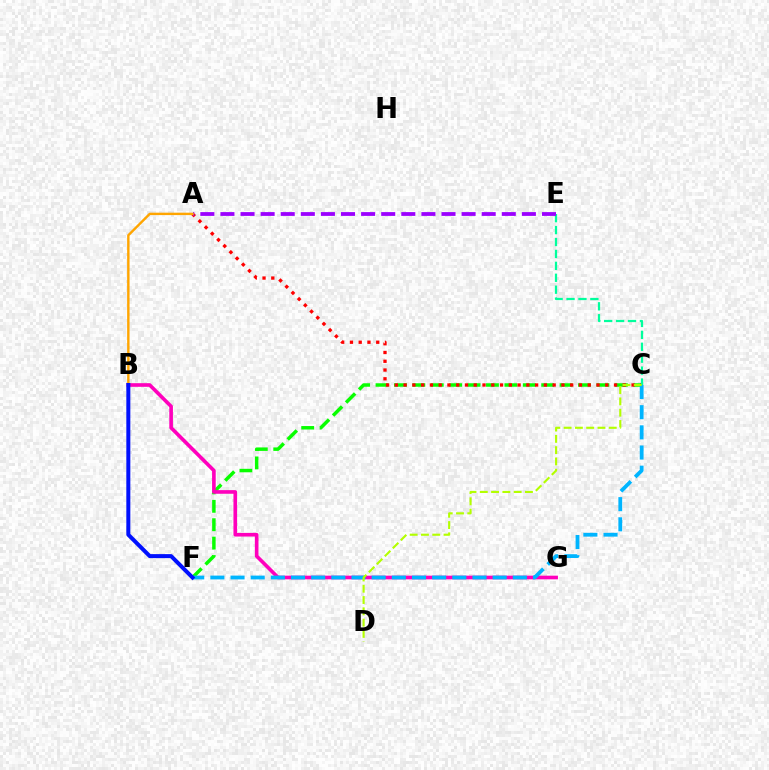{('C', 'F'): [{'color': '#08ff00', 'line_style': 'dashed', 'thickness': 2.5}, {'color': '#00b5ff', 'line_style': 'dashed', 'thickness': 2.74}], ('A', 'C'): [{'color': '#ff0000', 'line_style': 'dotted', 'thickness': 2.38}], ('C', 'E'): [{'color': '#00ff9d', 'line_style': 'dashed', 'thickness': 1.62}], ('B', 'G'): [{'color': '#ff00bd', 'line_style': 'solid', 'thickness': 2.62}], ('A', 'E'): [{'color': '#9b00ff', 'line_style': 'dashed', 'thickness': 2.73}], ('A', 'B'): [{'color': '#ffa500', 'line_style': 'solid', 'thickness': 1.74}], ('C', 'D'): [{'color': '#b3ff00', 'line_style': 'dashed', 'thickness': 1.53}], ('B', 'F'): [{'color': '#0010ff', 'line_style': 'solid', 'thickness': 2.88}]}